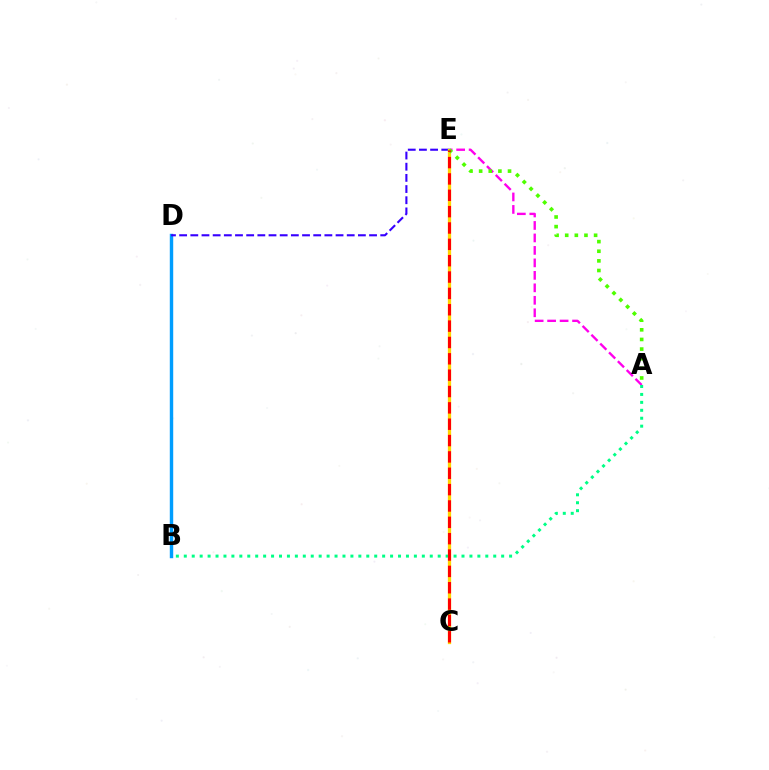{('B', 'D'): [{'color': '#009eff', 'line_style': 'solid', 'thickness': 2.47}], ('A', 'E'): [{'color': '#ff00ed', 'line_style': 'dashed', 'thickness': 1.69}, {'color': '#4fff00', 'line_style': 'dotted', 'thickness': 2.62}], ('D', 'E'): [{'color': '#3700ff', 'line_style': 'dashed', 'thickness': 1.52}], ('C', 'E'): [{'color': '#ffd500', 'line_style': 'solid', 'thickness': 2.36}, {'color': '#ff0000', 'line_style': 'dashed', 'thickness': 2.22}], ('A', 'B'): [{'color': '#00ff86', 'line_style': 'dotted', 'thickness': 2.16}]}